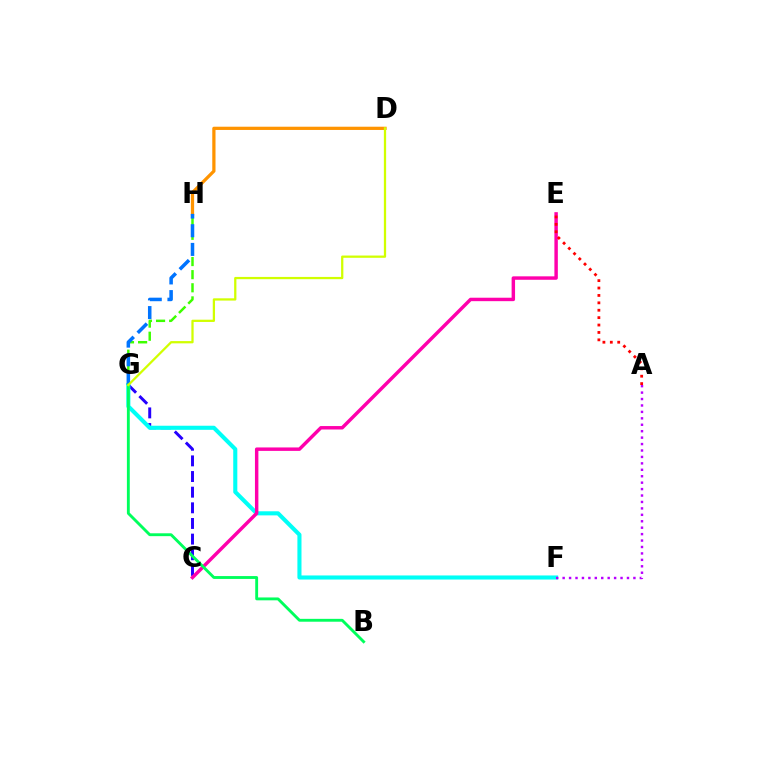{('G', 'H'): [{'color': '#3dff00', 'line_style': 'dashed', 'thickness': 1.78}, {'color': '#0074ff', 'line_style': 'dashed', 'thickness': 2.54}], ('C', 'G'): [{'color': '#2500ff', 'line_style': 'dashed', 'thickness': 2.13}], ('F', 'G'): [{'color': '#00fff6', 'line_style': 'solid', 'thickness': 2.94}], ('A', 'F'): [{'color': '#b900ff', 'line_style': 'dotted', 'thickness': 1.75}], ('C', 'E'): [{'color': '#ff00ac', 'line_style': 'solid', 'thickness': 2.48}], ('A', 'E'): [{'color': '#ff0000', 'line_style': 'dotted', 'thickness': 2.01}], ('D', 'H'): [{'color': '#ff9400', 'line_style': 'solid', 'thickness': 2.33}], ('B', 'G'): [{'color': '#00ff5c', 'line_style': 'solid', 'thickness': 2.07}], ('D', 'G'): [{'color': '#d1ff00', 'line_style': 'solid', 'thickness': 1.63}]}